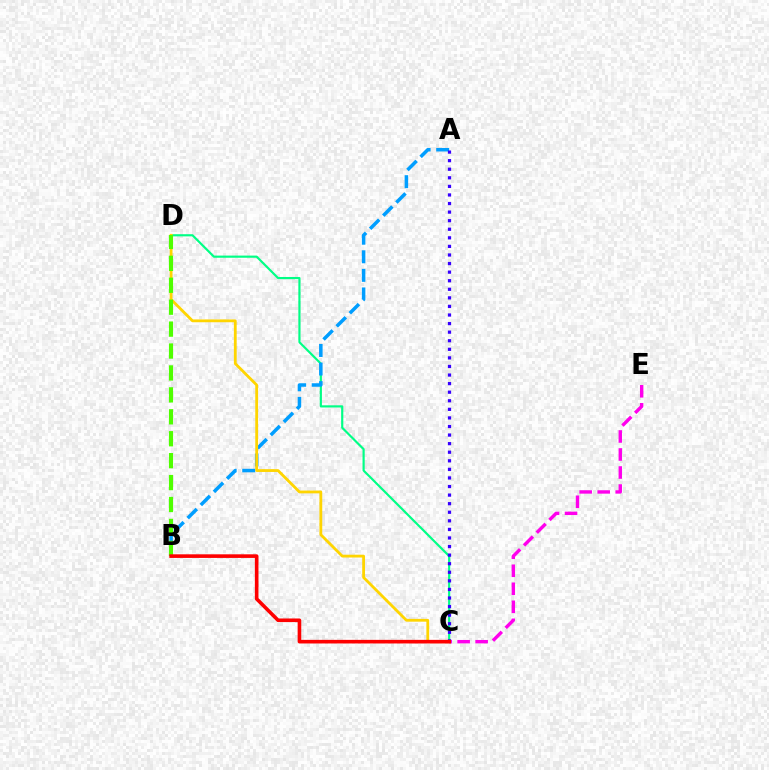{('C', 'D'): [{'color': '#00ff86', 'line_style': 'solid', 'thickness': 1.56}, {'color': '#ffd500', 'line_style': 'solid', 'thickness': 2.02}], ('C', 'E'): [{'color': '#ff00ed', 'line_style': 'dashed', 'thickness': 2.45}], ('A', 'B'): [{'color': '#009eff', 'line_style': 'dashed', 'thickness': 2.52}], ('A', 'C'): [{'color': '#3700ff', 'line_style': 'dotted', 'thickness': 2.33}], ('B', 'D'): [{'color': '#4fff00', 'line_style': 'dashed', 'thickness': 2.98}], ('B', 'C'): [{'color': '#ff0000', 'line_style': 'solid', 'thickness': 2.6}]}